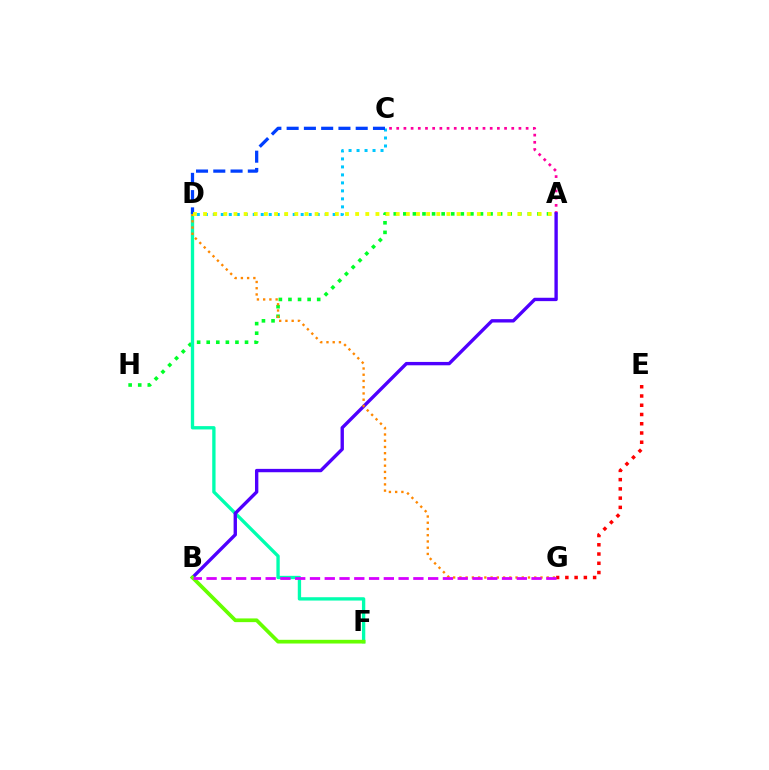{('A', 'H'): [{'color': '#00ff27', 'line_style': 'dotted', 'thickness': 2.6}], ('D', 'F'): [{'color': '#00ffaf', 'line_style': 'solid', 'thickness': 2.4}], ('E', 'G'): [{'color': '#ff0000', 'line_style': 'dotted', 'thickness': 2.51}], ('A', 'C'): [{'color': '#ff00a0', 'line_style': 'dotted', 'thickness': 1.95}], ('A', 'B'): [{'color': '#4f00ff', 'line_style': 'solid', 'thickness': 2.42}], ('B', 'F'): [{'color': '#66ff00', 'line_style': 'solid', 'thickness': 2.67}], ('D', 'G'): [{'color': '#ff8800', 'line_style': 'dotted', 'thickness': 1.69}], ('C', 'D'): [{'color': '#00c7ff', 'line_style': 'dotted', 'thickness': 2.17}, {'color': '#003fff', 'line_style': 'dashed', 'thickness': 2.35}], ('A', 'D'): [{'color': '#eeff00', 'line_style': 'dotted', 'thickness': 2.75}], ('B', 'G'): [{'color': '#d600ff', 'line_style': 'dashed', 'thickness': 2.01}]}